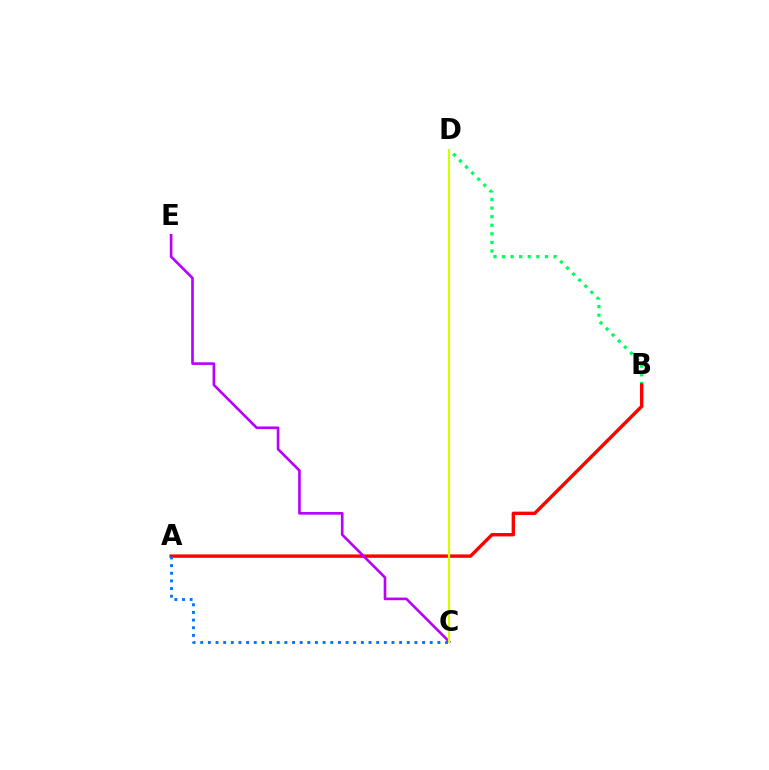{('B', 'D'): [{'color': '#00ff5c', 'line_style': 'dotted', 'thickness': 2.33}], ('A', 'B'): [{'color': '#ff0000', 'line_style': 'solid', 'thickness': 2.44}], ('A', 'C'): [{'color': '#0074ff', 'line_style': 'dotted', 'thickness': 2.08}], ('C', 'E'): [{'color': '#b900ff', 'line_style': 'solid', 'thickness': 1.9}], ('C', 'D'): [{'color': '#d1ff00', 'line_style': 'solid', 'thickness': 1.57}]}